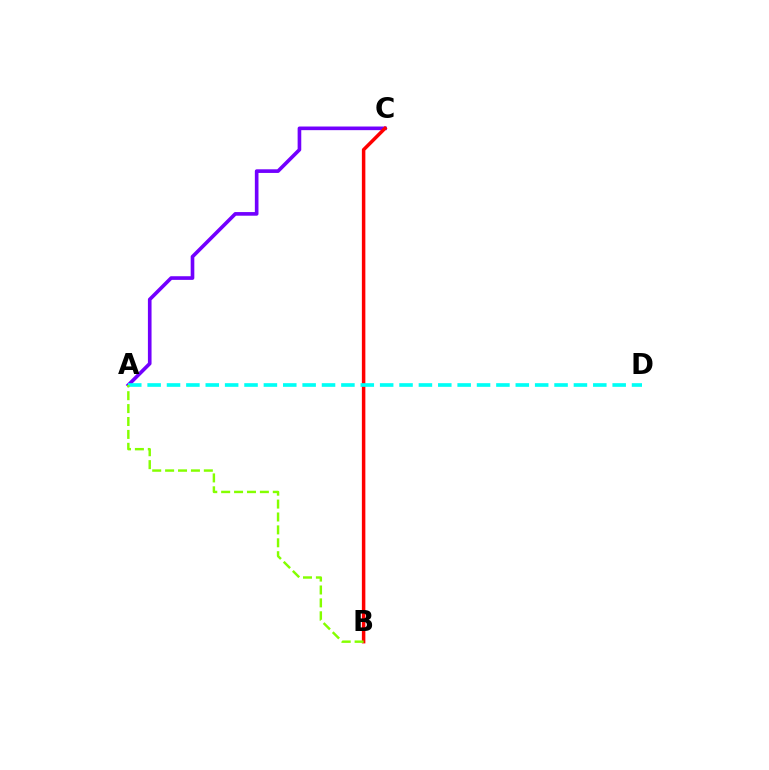{('A', 'C'): [{'color': '#7200ff', 'line_style': 'solid', 'thickness': 2.62}], ('B', 'C'): [{'color': '#ff0000', 'line_style': 'solid', 'thickness': 2.51}], ('A', 'D'): [{'color': '#00fff6', 'line_style': 'dashed', 'thickness': 2.63}], ('A', 'B'): [{'color': '#84ff00', 'line_style': 'dashed', 'thickness': 1.75}]}